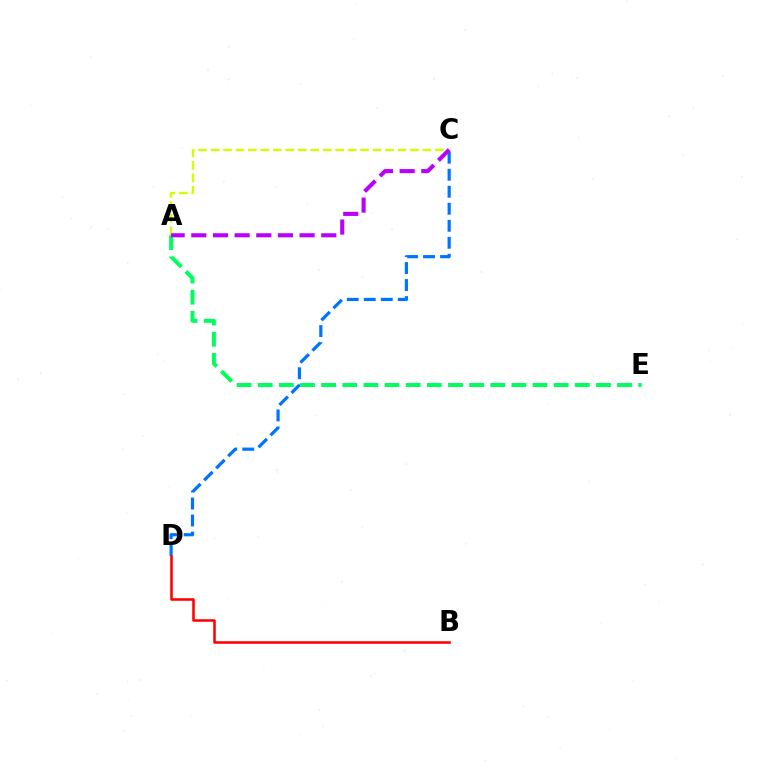{('C', 'D'): [{'color': '#0074ff', 'line_style': 'dashed', 'thickness': 2.31}], ('A', 'C'): [{'color': '#d1ff00', 'line_style': 'dashed', 'thickness': 1.69}, {'color': '#b900ff', 'line_style': 'dashed', 'thickness': 2.94}], ('B', 'D'): [{'color': '#ff0000', 'line_style': 'solid', 'thickness': 1.84}], ('A', 'E'): [{'color': '#00ff5c', 'line_style': 'dashed', 'thickness': 2.87}]}